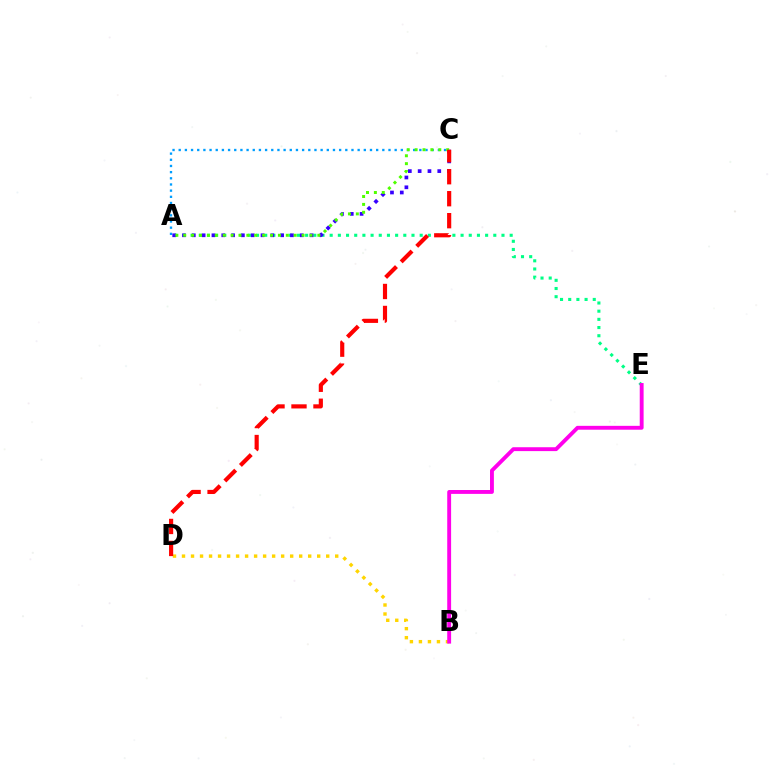{('A', 'E'): [{'color': '#00ff86', 'line_style': 'dotted', 'thickness': 2.22}], ('A', 'C'): [{'color': '#009eff', 'line_style': 'dotted', 'thickness': 1.68}, {'color': '#3700ff', 'line_style': 'dotted', 'thickness': 2.67}, {'color': '#4fff00', 'line_style': 'dotted', 'thickness': 2.14}], ('B', 'D'): [{'color': '#ffd500', 'line_style': 'dotted', 'thickness': 2.45}], ('B', 'E'): [{'color': '#ff00ed', 'line_style': 'solid', 'thickness': 2.79}], ('C', 'D'): [{'color': '#ff0000', 'line_style': 'dashed', 'thickness': 2.99}]}